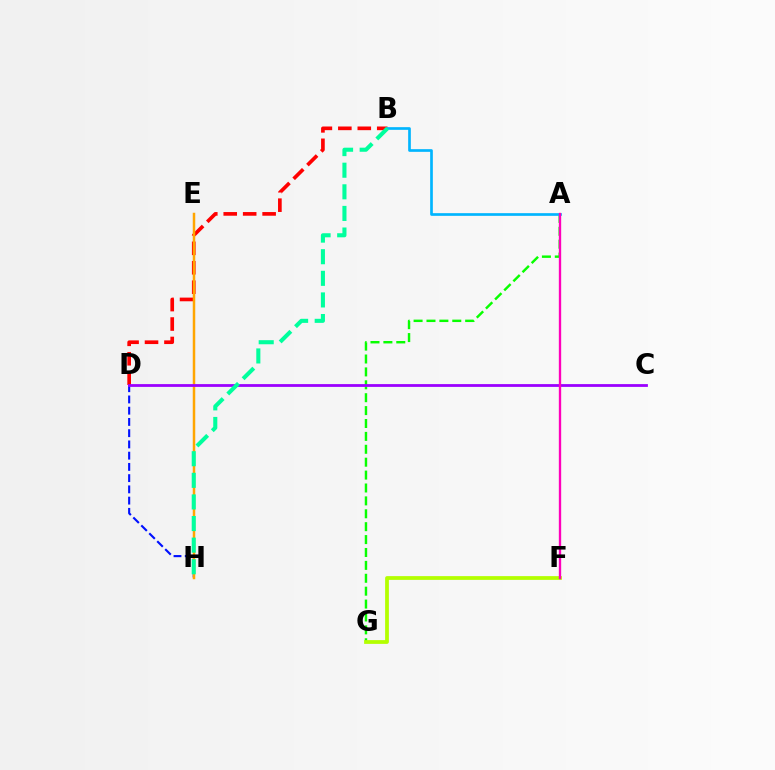{('B', 'D'): [{'color': '#ff0000', 'line_style': 'dashed', 'thickness': 2.64}], ('A', 'G'): [{'color': '#08ff00', 'line_style': 'dashed', 'thickness': 1.75}], ('D', 'H'): [{'color': '#0010ff', 'line_style': 'dashed', 'thickness': 1.53}], ('E', 'H'): [{'color': '#ffa500', 'line_style': 'solid', 'thickness': 1.79}], ('C', 'D'): [{'color': '#9b00ff', 'line_style': 'solid', 'thickness': 2.01}], ('A', 'B'): [{'color': '#00b5ff', 'line_style': 'solid', 'thickness': 1.93}], ('F', 'G'): [{'color': '#b3ff00', 'line_style': 'solid', 'thickness': 2.7}], ('B', 'H'): [{'color': '#00ff9d', 'line_style': 'dashed', 'thickness': 2.94}], ('A', 'F'): [{'color': '#ff00bd', 'line_style': 'solid', 'thickness': 1.69}]}